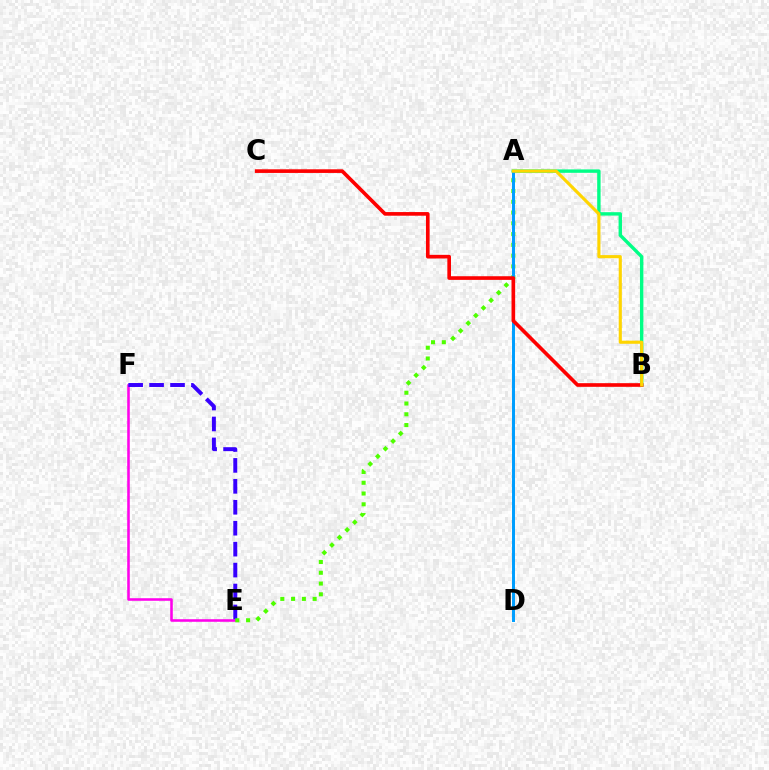{('E', 'F'): [{'color': '#ff00ed', 'line_style': 'solid', 'thickness': 1.85}, {'color': '#3700ff', 'line_style': 'dashed', 'thickness': 2.84}], ('A', 'E'): [{'color': '#4fff00', 'line_style': 'dotted', 'thickness': 2.93}], ('A', 'B'): [{'color': '#00ff86', 'line_style': 'solid', 'thickness': 2.45}, {'color': '#ffd500', 'line_style': 'solid', 'thickness': 2.25}], ('A', 'D'): [{'color': '#009eff', 'line_style': 'solid', 'thickness': 2.14}], ('B', 'C'): [{'color': '#ff0000', 'line_style': 'solid', 'thickness': 2.63}]}